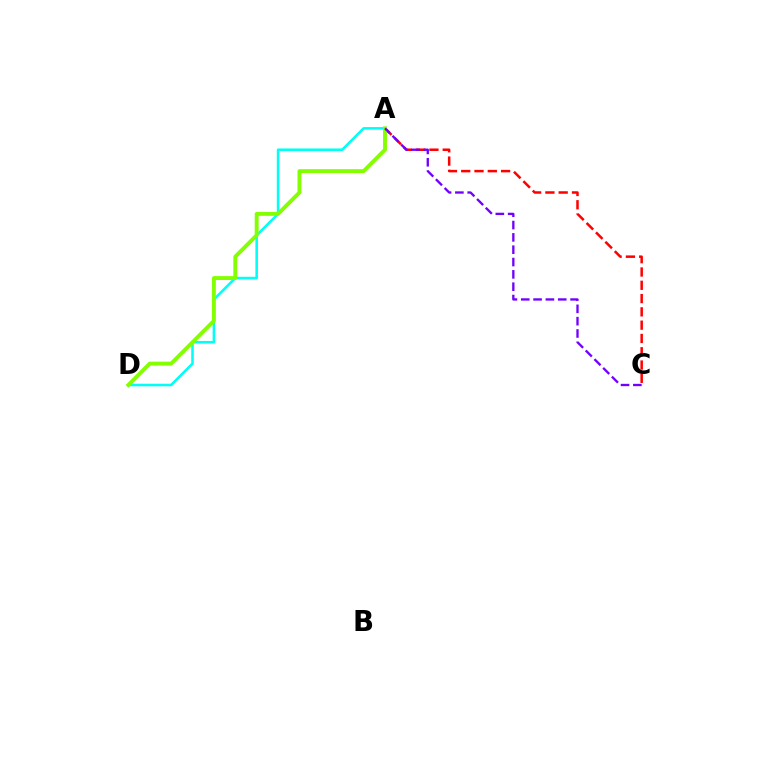{('A', 'D'): [{'color': '#00fff6', 'line_style': 'solid', 'thickness': 1.84}, {'color': '#84ff00', 'line_style': 'solid', 'thickness': 2.81}], ('A', 'C'): [{'color': '#ff0000', 'line_style': 'dashed', 'thickness': 1.81}, {'color': '#7200ff', 'line_style': 'dashed', 'thickness': 1.67}]}